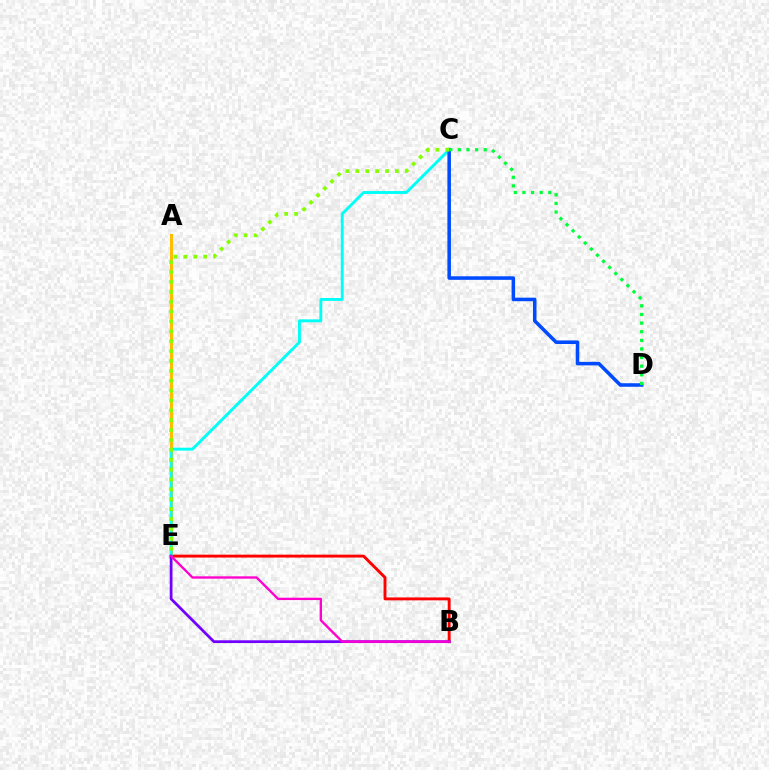{('B', 'E'): [{'color': '#ff0000', 'line_style': 'solid', 'thickness': 2.09}, {'color': '#7200ff', 'line_style': 'solid', 'thickness': 1.98}, {'color': '#ff00cf', 'line_style': 'solid', 'thickness': 1.69}], ('A', 'E'): [{'color': '#ffbd00', 'line_style': 'solid', 'thickness': 2.2}], ('C', 'E'): [{'color': '#00fff6', 'line_style': 'solid', 'thickness': 2.09}, {'color': '#84ff00', 'line_style': 'dotted', 'thickness': 2.68}], ('C', 'D'): [{'color': '#004bff', 'line_style': 'solid', 'thickness': 2.55}, {'color': '#00ff39', 'line_style': 'dotted', 'thickness': 2.34}]}